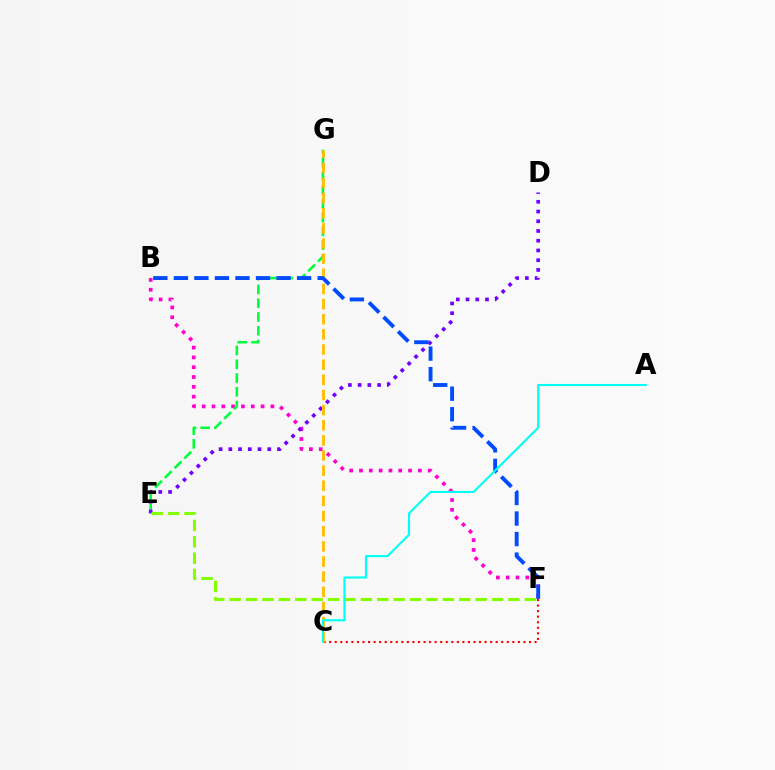{('B', 'F'): [{'color': '#ff00cf', 'line_style': 'dotted', 'thickness': 2.67}, {'color': '#004bff', 'line_style': 'dashed', 'thickness': 2.79}], ('E', 'G'): [{'color': '#00ff39', 'line_style': 'dashed', 'thickness': 1.87}], ('D', 'E'): [{'color': '#7200ff', 'line_style': 'dotted', 'thickness': 2.64}], ('C', 'F'): [{'color': '#ff0000', 'line_style': 'dotted', 'thickness': 1.51}], ('C', 'G'): [{'color': '#ffbd00', 'line_style': 'dashed', 'thickness': 2.06}], ('E', 'F'): [{'color': '#84ff00', 'line_style': 'dashed', 'thickness': 2.23}], ('A', 'C'): [{'color': '#00fff6', 'line_style': 'solid', 'thickness': 1.52}]}